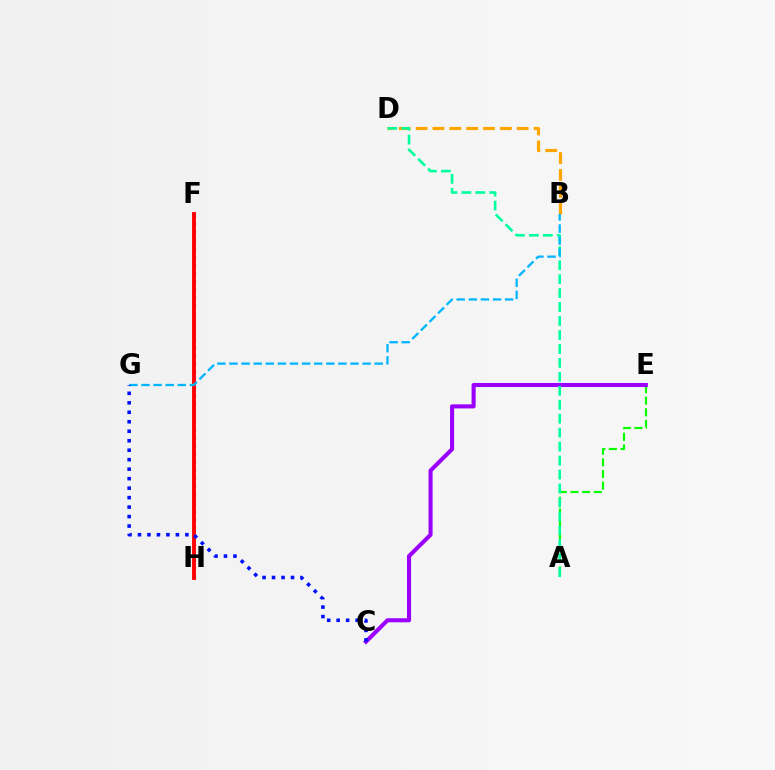{('B', 'D'): [{'color': '#ffa500', 'line_style': 'dashed', 'thickness': 2.29}], ('F', 'H'): [{'color': '#b3ff00', 'line_style': 'dashed', 'thickness': 1.76}, {'color': '#ff00bd', 'line_style': 'dotted', 'thickness': 2.23}, {'color': '#ff0000', 'line_style': 'solid', 'thickness': 2.79}], ('A', 'E'): [{'color': '#08ff00', 'line_style': 'dashed', 'thickness': 1.58}], ('C', 'E'): [{'color': '#9b00ff', 'line_style': 'solid', 'thickness': 2.93}], ('A', 'D'): [{'color': '#00ff9d', 'line_style': 'dashed', 'thickness': 1.9}], ('B', 'G'): [{'color': '#00b5ff', 'line_style': 'dashed', 'thickness': 1.64}], ('C', 'G'): [{'color': '#0010ff', 'line_style': 'dotted', 'thickness': 2.58}]}